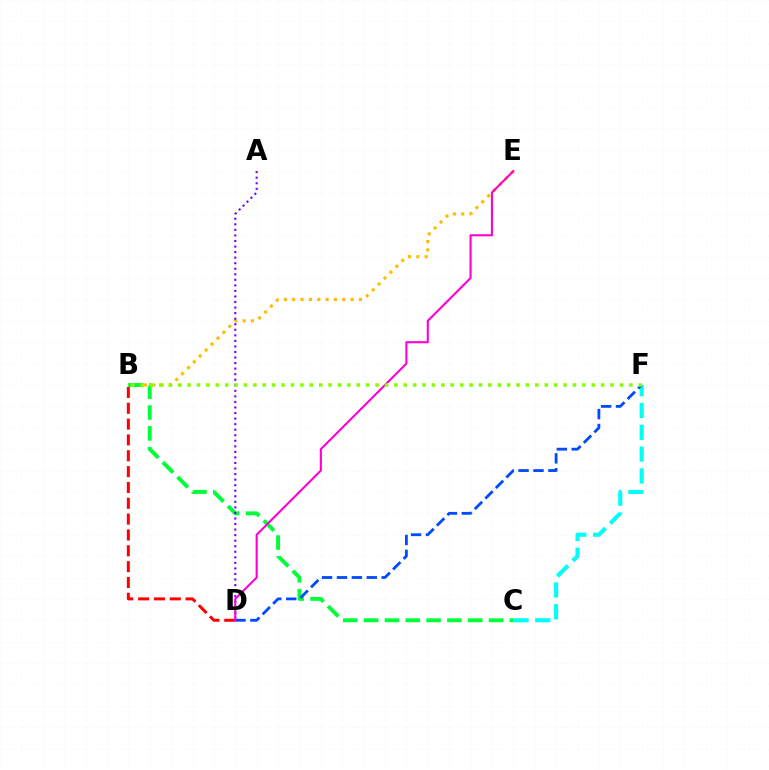{('B', 'E'): [{'color': '#ffbd00', 'line_style': 'dotted', 'thickness': 2.27}], ('B', 'C'): [{'color': '#00ff39', 'line_style': 'dashed', 'thickness': 2.83}], ('C', 'F'): [{'color': '#00fff6', 'line_style': 'dashed', 'thickness': 2.96}], ('D', 'F'): [{'color': '#004bff', 'line_style': 'dashed', 'thickness': 2.02}], ('B', 'D'): [{'color': '#ff0000', 'line_style': 'dashed', 'thickness': 2.15}], ('A', 'D'): [{'color': '#7200ff', 'line_style': 'dotted', 'thickness': 1.51}], ('D', 'E'): [{'color': '#ff00cf', 'line_style': 'solid', 'thickness': 1.51}], ('B', 'F'): [{'color': '#84ff00', 'line_style': 'dotted', 'thickness': 2.55}]}